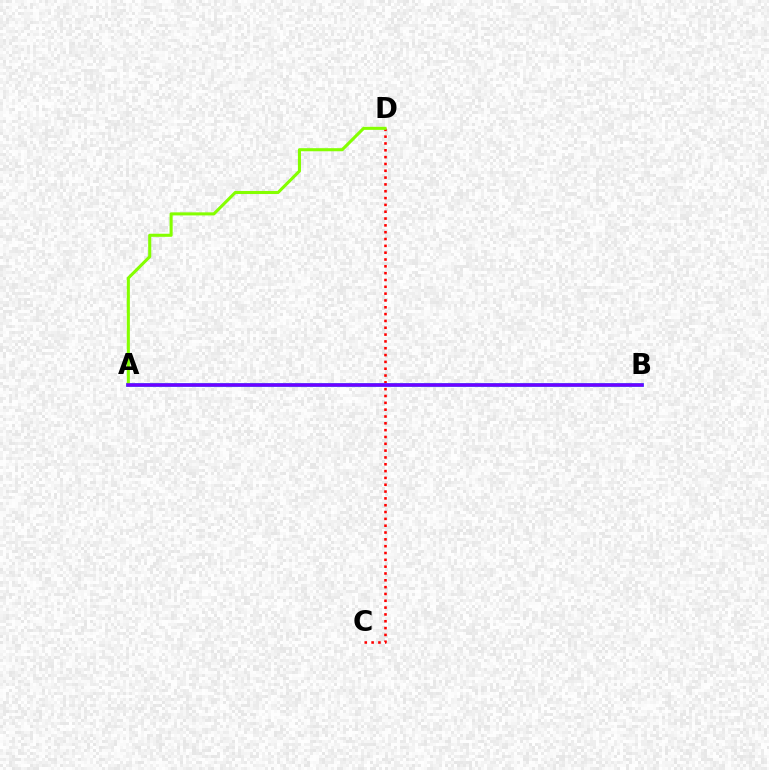{('C', 'D'): [{'color': '#ff0000', 'line_style': 'dotted', 'thickness': 1.85}], ('A', 'B'): [{'color': '#00fff6', 'line_style': 'solid', 'thickness': 2.7}, {'color': '#7200ff', 'line_style': 'solid', 'thickness': 2.58}], ('A', 'D'): [{'color': '#84ff00', 'line_style': 'solid', 'thickness': 2.21}]}